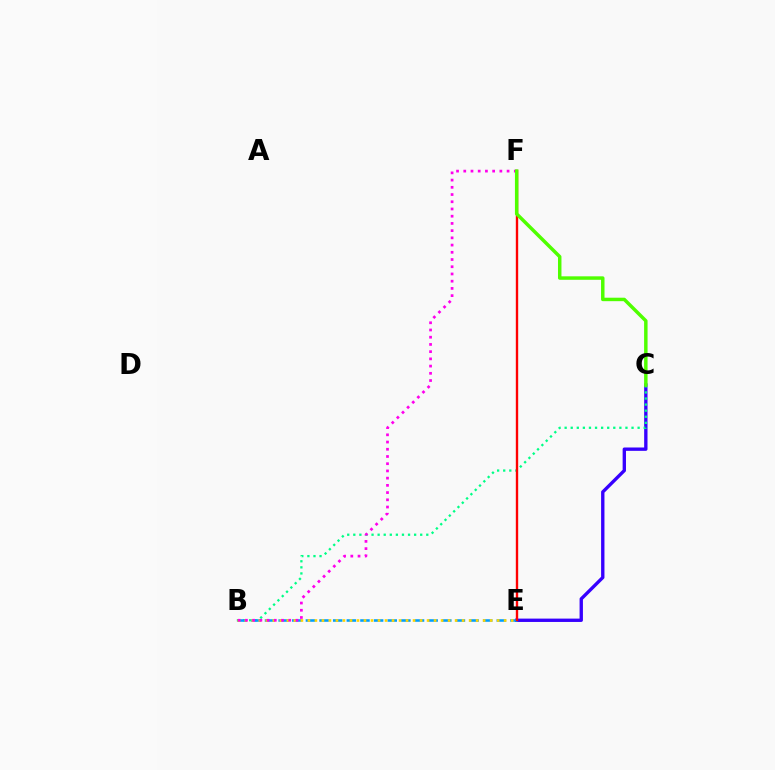{('C', 'E'): [{'color': '#3700ff', 'line_style': 'solid', 'thickness': 2.41}], ('B', 'C'): [{'color': '#00ff86', 'line_style': 'dotted', 'thickness': 1.65}], ('B', 'E'): [{'color': '#009eff', 'line_style': 'dashed', 'thickness': 1.85}, {'color': '#ffd500', 'line_style': 'dotted', 'thickness': 1.9}], ('B', 'F'): [{'color': '#ff00ed', 'line_style': 'dotted', 'thickness': 1.96}], ('E', 'F'): [{'color': '#ff0000', 'line_style': 'solid', 'thickness': 1.71}], ('C', 'F'): [{'color': '#4fff00', 'line_style': 'solid', 'thickness': 2.49}]}